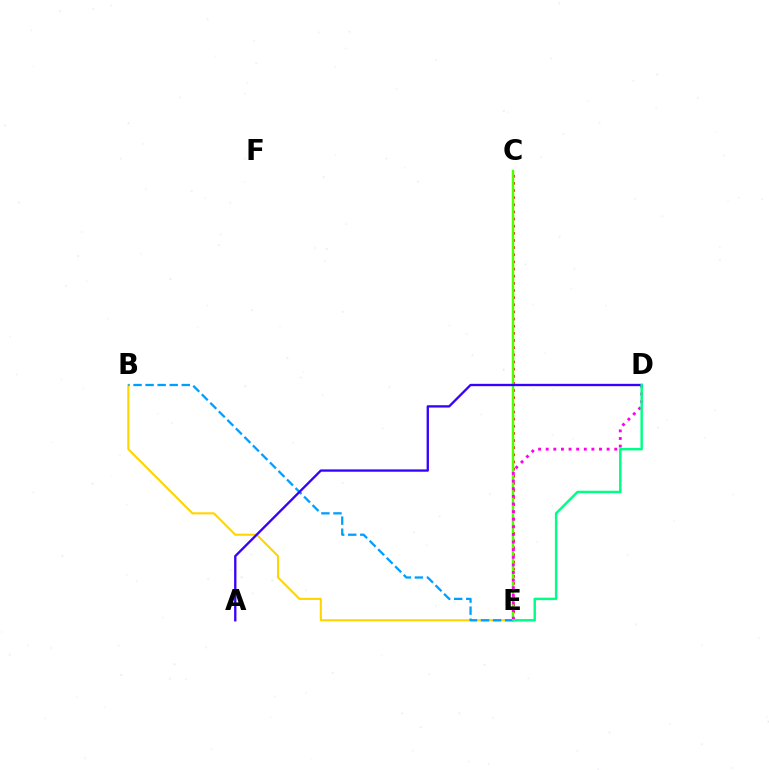{('C', 'E'): [{'color': '#ff0000', 'line_style': 'dotted', 'thickness': 1.94}, {'color': '#4fff00', 'line_style': 'solid', 'thickness': 1.75}], ('B', 'E'): [{'color': '#ffd500', 'line_style': 'solid', 'thickness': 1.51}, {'color': '#009eff', 'line_style': 'dashed', 'thickness': 1.64}], ('D', 'E'): [{'color': '#ff00ed', 'line_style': 'dotted', 'thickness': 2.07}, {'color': '#00ff86', 'line_style': 'solid', 'thickness': 1.77}], ('A', 'D'): [{'color': '#3700ff', 'line_style': 'solid', 'thickness': 1.68}]}